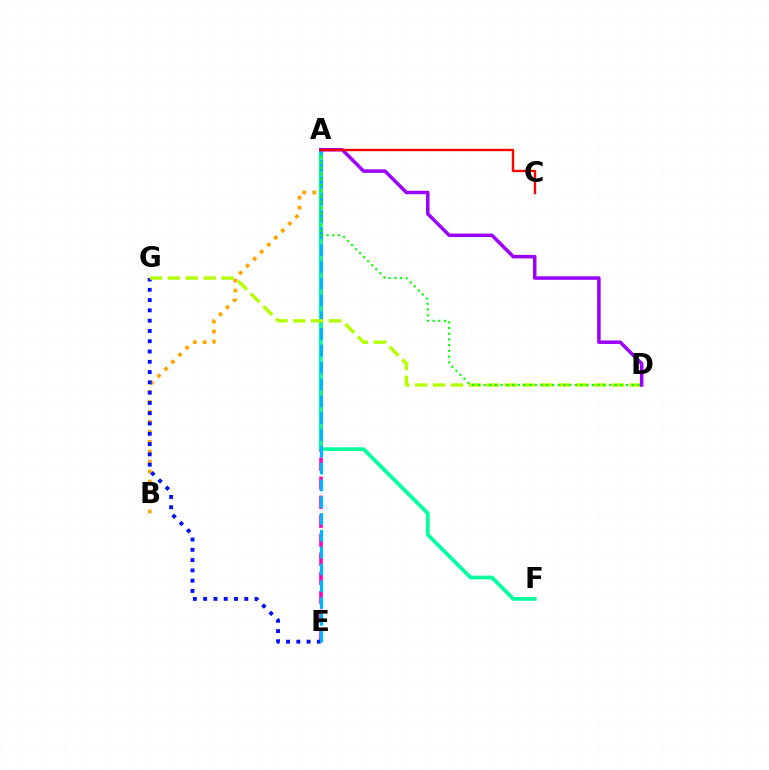{('A', 'E'): [{'color': '#ff00bd', 'line_style': 'dashed', 'thickness': 2.58}, {'color': '#00b5ff', 'line_style': 'dashed', 'thickness': 2.28}], ('A', 'B'): [{'color': '#ffa500', 'line_style': 'dotted', 'thickness': 2.71}], ('A', 'F'): [{'color': '#00ff9d', 'line_style': 'solid', 'thickness': 2.69}], ('E', 'G'): [{'color': '#0010ff', 'line_style': 'dotted', 'thickness': 2.79}], ('D', 'G'): [{'color': '#b3ff00', 'line_style': 'dashed', 'thickness': 2.43}], ('A', 'D'): [{'color': '#08ff00', 'line_style': 'dotted', 'thickness': 1.55}, {'color': '#9b00ff', 'line_style': 'solid', 'thickness': 2.52}], ('A', 'C'): [{'color': '#ff0000', 'line_style': 'solid', 'thickness': 1.71}]}